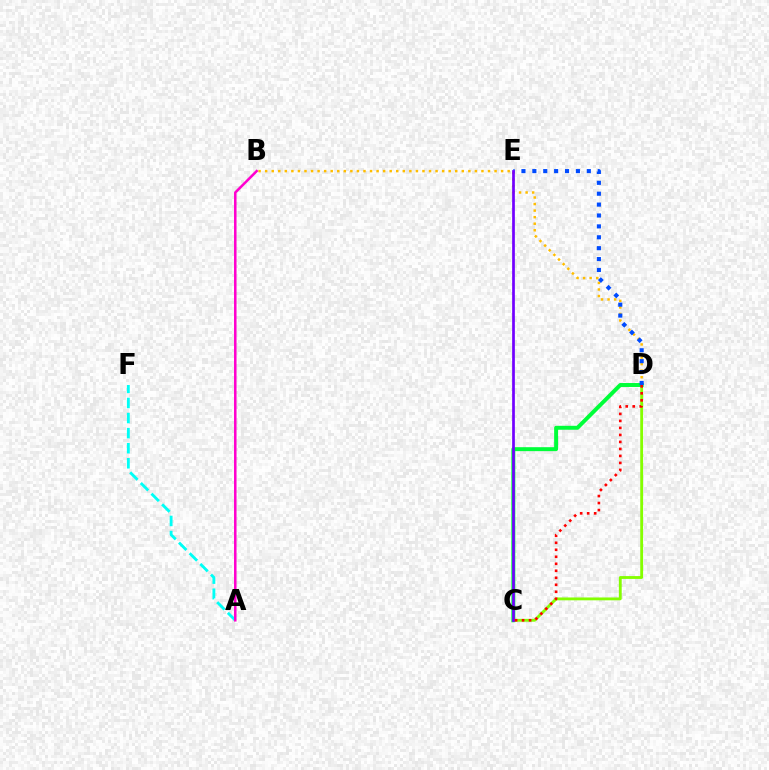{('B', 'D'): [{'color': '#ffbd00', 'line_style': 'dotted', 'thickness': 1.78}], ('C', 'D'): [{'color': '#84ff00', 'line_style': 'solid', 'thickness': 2.04}, {'color': '#00ff39', 'line_style': 'solid', 'thickness': 2.84}, {'color': '#ff0000', 'line_style': 'dotted', 'thickness': 1.9}], ('D', 'E'): [{'color': '#004bff', 'line_style': 'dotted', 'thickness': 2.96}], ('A', 'F'): [{'color': '#00fff6', 'line_style': 'dashed', 'thickness': 2.05}], ('C', 'E'): [{'color': '#7200ff', 'line_style': 'solid', 'thickness': 1.95}], ('A', 'B'): [{'color': '#ff00cf', 'line_style': 'solid', 'thickness': 1.81}]}